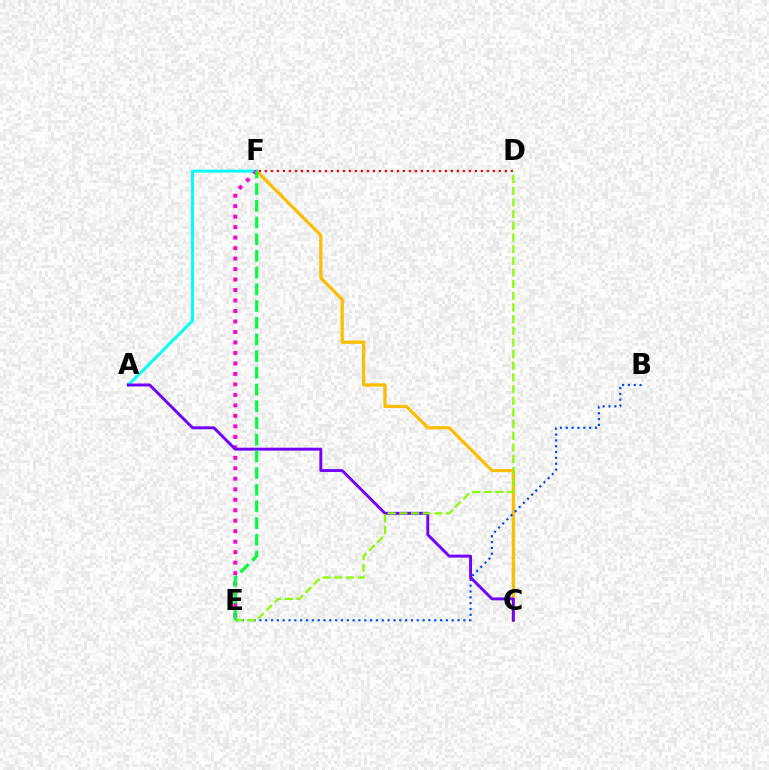{('C', 'F'): [{'color': '#ffbd00', 'line_style': 'solid', 'thickness': 2.32}], ('A', 'F'): [{'color': '#00fff6', 'line_style': 'solid', 'thickness': 2.11}], ('B', 'E'): [{'color': '#004bff', 'line_style': 'dotted', 'thickness': 1.58}], ('E', 'F'): [{'color': '#ff00cf', 'line_style': 'dotted', 'thickness': 2.85}, {'color': '#00ff39', 'line_style': 'dashed', 'thickness': 2.27}], ('D', 'F'): [{'color': '#ff0000', 'line_style': 'dotted', 'thickness': 1.63}], ('A', 'C'): [{'color': '#7200ff', 'line_style': 'solid', 'thickness': 2.1}], ('D', 'E'): [{'color': '#84ff00', 'line_style': 'dashed', 'thickness': 1.58}]}